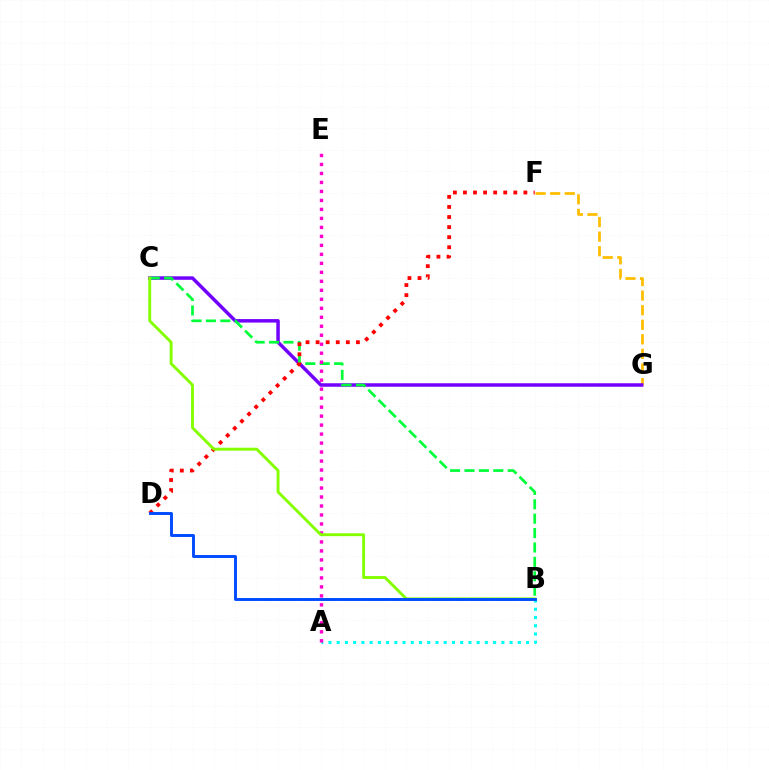{('F', 'G'): [{'color': '#ffbd00', 'line_style': 'dashed', 'thickness': 1.98}], ('C', 'G'): [{'color': '#7200ff', 'line_style': 'solid', 'thickness': 2.51}], ('B', 'C'): [{'color': '#00ff39', 'line_style': 'dashed', 'thickness': 1.96}, {'color': '#84ff00', 'line_style': 'solid', 'thickness': 2.08}], ('A', 'B'): [{'color': '#00fff6', 'line_style': 'dotted', 'thickness': 2.24}], ('D', 'F'): [{'color': '#ff0000', 'line_style': 'dotted', 'thickness': 2.74}], ('A', 'E'): [{'color': '#ff00cf', 'line_style': 'dotted', 'thickness': 2.44}], ('B', 'D'): [{'color': '#004bff', 'line_style': 'solid', 'thickness': 2.1}]}